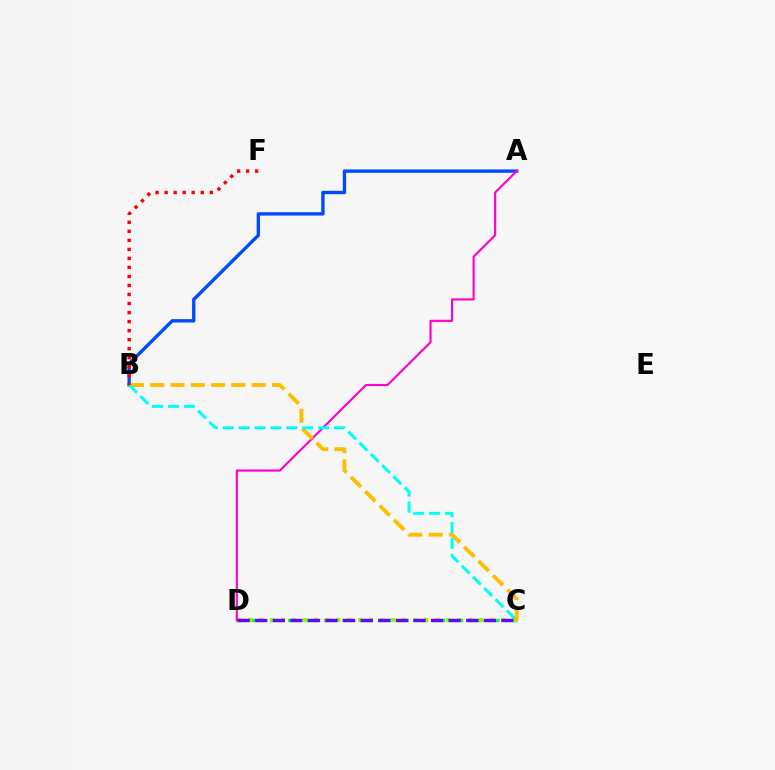{('C', 'D'): [{'color': '#00ff39', 'line_style': 'dashed', 'thickness': 2.46}, {'color': '#84ff00', 'line_style': 'dotted', 'thickness': 2.99}, {'color': '#7200ff', 'line_style': 'dashed', 'thickness': 2.39}], ('A', 'B'): [{'color': '#004bff', 'line_style': 'solid', 'thickness': 2.42}], ('A', 'D'): [{'color': '#ff00cf', 'line_style': 'solid', 'thickness': 1.54}], ('B', 'C'): [{'color': '#ffbd00', 'line_style': 'dashed', 'thickness': 2.76}, {'color': '#00fff6', 'line_style': 'dashed', 'thickness': 2.16}], ('B', 'F'): [{'color': '#ff0000', 'line_style': 'dotted', 'thickness': 2.45}]}